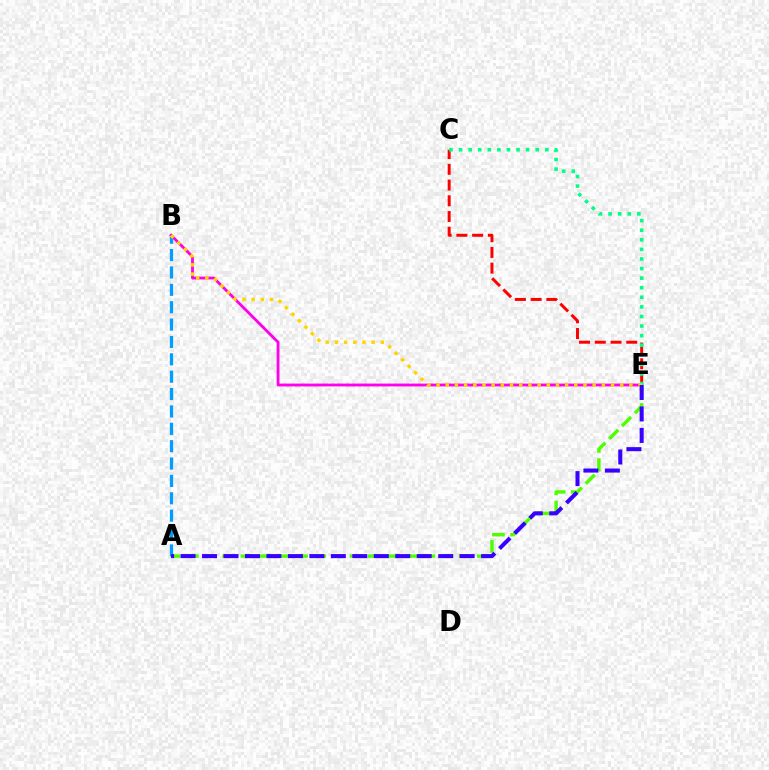{('A', 'B'): [{'color': '#009eff', 'line_style': 'dashed', 'thickness': 2.36}], ('C', 'E'): [{'color': '#ff0000', 'line_style': 'dashed', 'thickness': 2.14}, {'color': '#00ff86', 'line_style': 'dotted', 'thickness': 2.6}], ('B', 'E'): [{'color': '#ff00ed', 'line_style': 'solid', 'thickness': 2.04}, {'color': '#ffd500', 'line_style': 'dotted', 'thickness': 2.49}], ('A', 'E'): [{'color': '#4fff00', 'line_style': 'dashed', 'thickness': 2.47}, {'color': '#3700ff', 'line_style': 'dashed', 'thickness': 2.92}]}